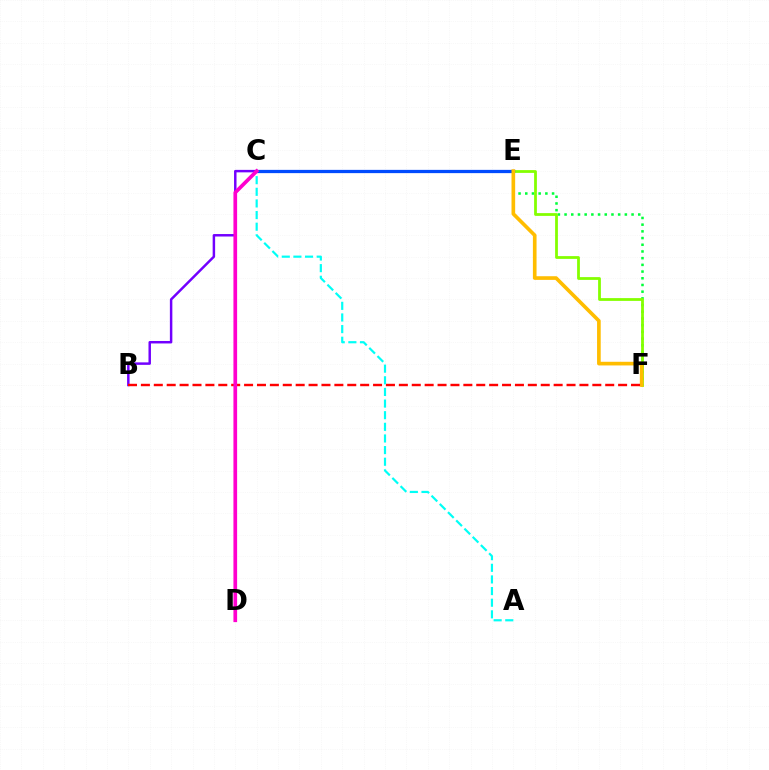{('E', 'F'): [{'color': '#00ff39', 'line_style': 'dotted', 'thickness': 1.82}, {'color': '#84ff00', 'line_style': 'solid', 'thickness': 2.0}, {'color': '#ffbd00', 'line_style': 'solid', 'thickness': 2.63}], ('A', 'C'): [{'color': '#00fff6', 'line_style': 'dashed', 'thickness': 1.58}], ('C', 'E'): [{'color': '#004bff', 'line_style': 'solid', 'thickness': 2.34}], ('B', 'C'): [{'color': '#7200ff', 'line_style': 'solid', 'thickness': 1.78}], ('B', 'F'): [{'color': '#ff0000', 'line_style': 'dashed', 'thickness': 1.75}], ('C', 'D'): [{'color': '#ff00cf', 'line_style': 'solid', 'thickness': 2.65}]}